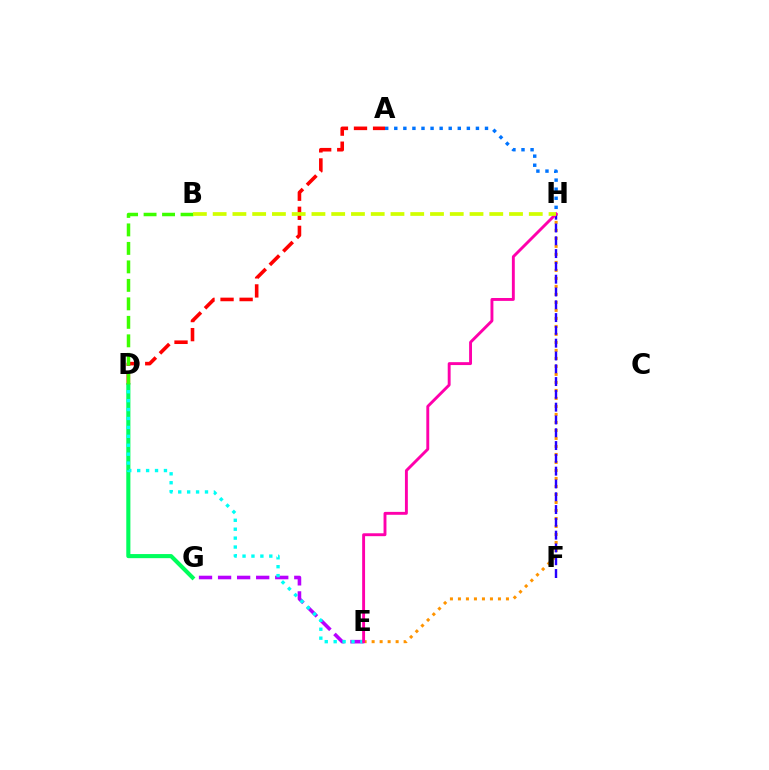{('E', 'H'): [{'color': '#ff9400', 'line_style': 'dotted', 'thickness': 2.17}, {'color': '#ff00ac', 'line_style': 'solid', 'thickness': 2.09}], ('A', 'D'): [{'color': '#ff0000', 'line_style': 'dashed', 'thickness': 2.59}], ('F', 'H'): [{'color': '#2500ff', 'line_style': 'dashed', 'thickness': 1.74}], ('E', 'G'): [{'color': '#b900ff', 'line_style': 'dashed', 'thickness': 2.59}], ('D', 'G'): [{'color': '#00ff5c', 'line_style': 'solid', 'thickness': 2.95}], ('B', 'D'): [{'color': '#3dff00', 'line_style': 'dashed', 'thickness': 2.51}], ('A', 'H'): [{'color': '#0074ff', 'line_style': 'dotted', 'thickness': 2.46}], ('D', 'E'): [{'color': '#00fff6', 'line_style': 'dotted', 'thickness': 2.42}], ('B', 'H'): [{'color': '#d1ff00', 'line_style': 'dashed', 'thickness': 2.68}]}